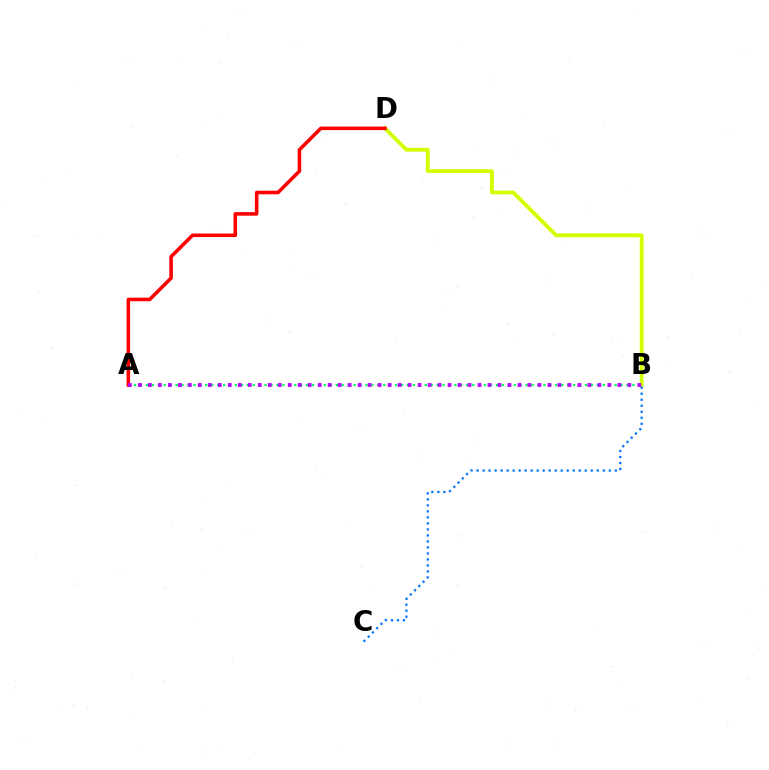{('A', 'B'): [{'color': '#00ff5c', 'line_style': 'dotted', 'thickness': 1.61}, {'color': '#b900ff', 'line_style': 'dotted', 'thickness': 2.71}], ('B', 'D'): [{'color': '#d1ff00', 'line_style': 'solid', 'thickness': 2.75}], ('B', 'C'): [{'color': '#0074ff', 'line_style': 'dotted', 'thickness': 1.63}], ('A', 'D'): [{'color': '#ff0000', 'line_style': 'solid', 'thickness': 2.56}]}